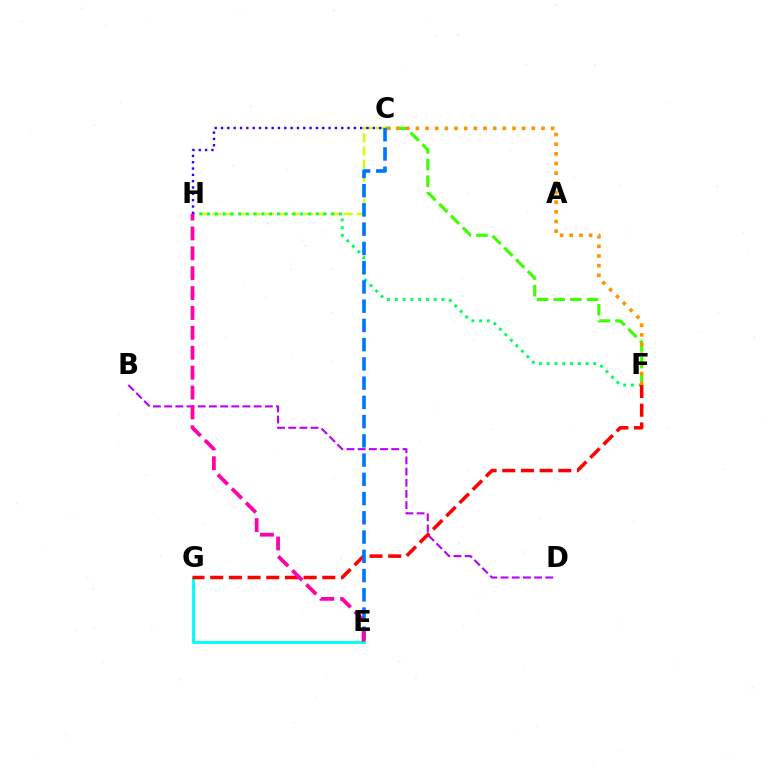{('C', 'H'): [{'color': '#d1ff00', 'line_style': 'dashed', 'thickness': 1.78}, {'color': '#2500ff', 'line_style': 'dotted', 'thickness': 1.72}], ('C', 'F'): [{'color': '#3dff00', 'line_style': 'dashed', 'thickness': 2.26}, {'color': '#ff9400', 'line_style': 'dotted', 'thickness': 2.62}], ('F', 'H'): [{'color': '#00ff5c', 'line_style': 'dotted', 'thickness': 2.11}], ('E', 'G'): [{'color': '#00fff6', 'line_style': 'solid', 'thickness': 2.09}], ('B', 'D'): [{'color': '#b900ff', 'line_style': 'dashed', 'thickness': 1.52}], ('F', 'G'): [{'color': '#ff0000', 'line_style': 'dashed', 'thickness': 2.54}], ('C', 'E'): [{'color': '#0074ff', 'line_style': 'dashed', 'thickness': 2.61}], ('E', 'H'): [{'color': '#ff00ac', 'line_style': 'dashed', 'thickness': 2.7}]}